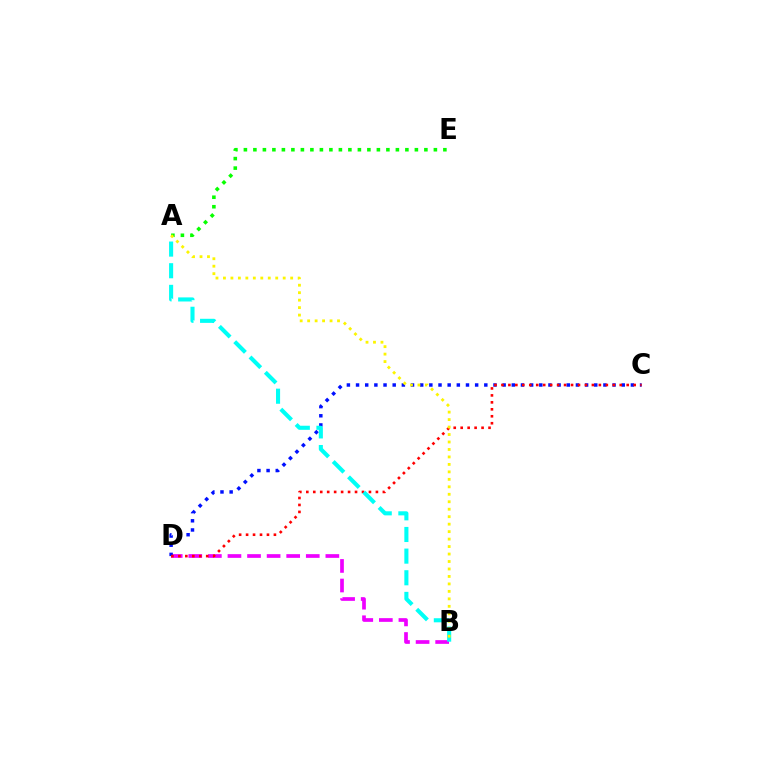{('B', 'D'): [{'color': '#ee00ff', 'line_style': 'dashed', 'thickness': 2.66}], ('A', 'E'): [{'color': '#08ff00', 'line_style': 'dotted', 'thickness': 2.58}], ('C', 'D'): [{'color': '#0010ff', 'line_style': 'dotted', 'thickness': 2.49}, {'color': '#ff0000', 'line_style': 'dotted', 'thickness': 1.89}], ('A', 'B'): [{'color': '#00fff6', 'line_style': 'dashed', 'thickness': 2.94}, {'color': '#fcf500', 'line_style': 'dotted', 'thickness': 2.03}]}